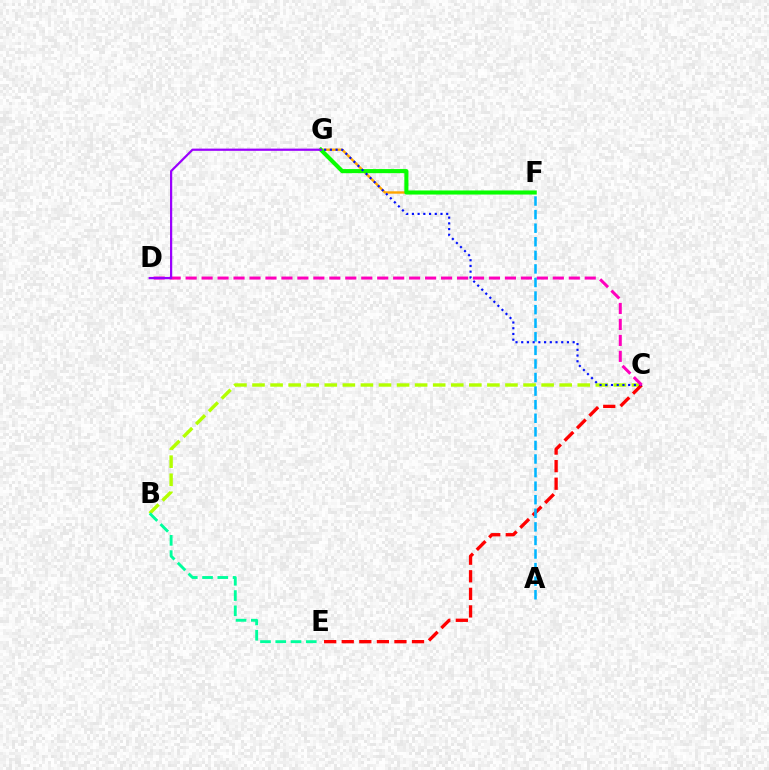{('B', 'C'): [{'color': '#b3ff00', 'line_style': 'dashed', 'thickness': 2.45}], ('C', 'E'): [{'color': '#ff0000', 'line_style': 'dashed', 'thickness': 2.39}], ('F', 'G'): [{'color': '#ffa500', 'line_style': 'solid', 'thickness': 1.71}, {'color': '#08ff00', 'line_style': 'solid', 'thickness': 2.94}], ('A', 'F'): [{'color': '#00b5ff', 'line_style': 'dashed', 'thickness': 1.84}], ('C', 'G'): [{'color': '#0010ff', 'line_style': 'dotted', 'thickness': 1.55}], ('C', 'D'): [{'color': '#ff00bd', 'line_style': 'dashed', 'thickness': 2.17}], ('D', 'G'): [{'color': '#9b00ff', 'line_style': 'solid', 'thickness': 1.6}], ('B', 'E'): [{'color': '#00ff9d', 'line_style': 'dashed', 'thickness': 2.07}]}